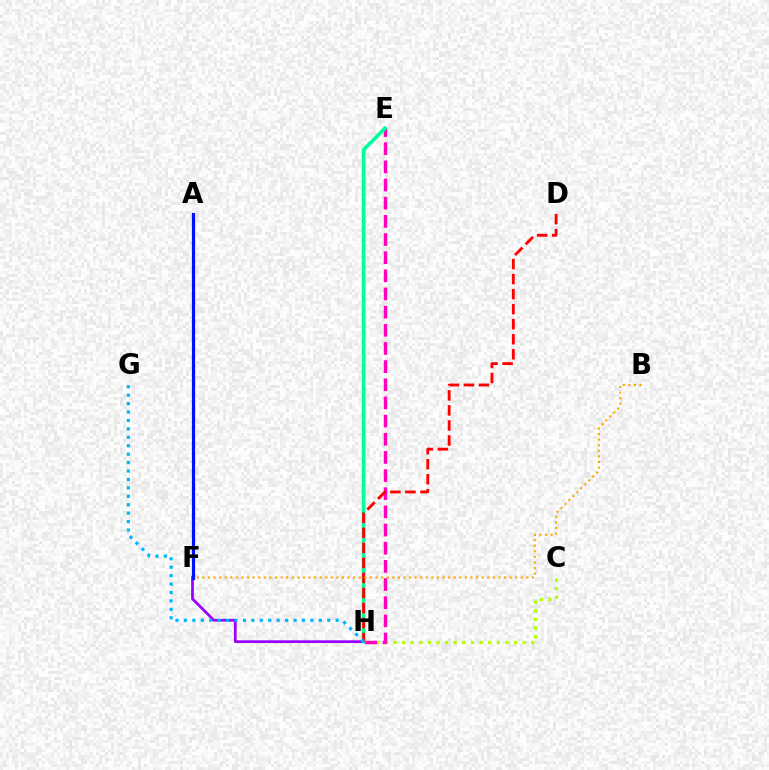{('F', 'H'): [{'color': '#9b00ff', 'line_style': 'solid', 'thickness': 1.98}], ('C', 'H'): [{'color': '#b3ff00', 'line_style': 'dotted', 'thickness': 2.34}], ('E', 'H'): [{'color': '#ff00bd', 'line_style': 'dashed', 'thickness': 2.47}, {'color': '#00ff9d', 'line_style': 'solid', 'thickness': 2.64}], ('A', 'F'): [{'color': '#08ff00', 'line_style': 'dotted', 'thickness': 2.39}, {'color': '#0010ff', 'line_style': 'solid', 'thickness': 2.28}], ('D', 'H'): [{'color': '#ff0000', 'line_style': 'dashed', 'thickness': 2.04}], ('G', 'H'): [{'color': '#00b5ff', 'line_style': 'dotted', 'thickness': 2.29}], ('B', 'F'): [{'color': '#ffa500', 'line_style': 'dotted', 'thickness': 1.52}]}